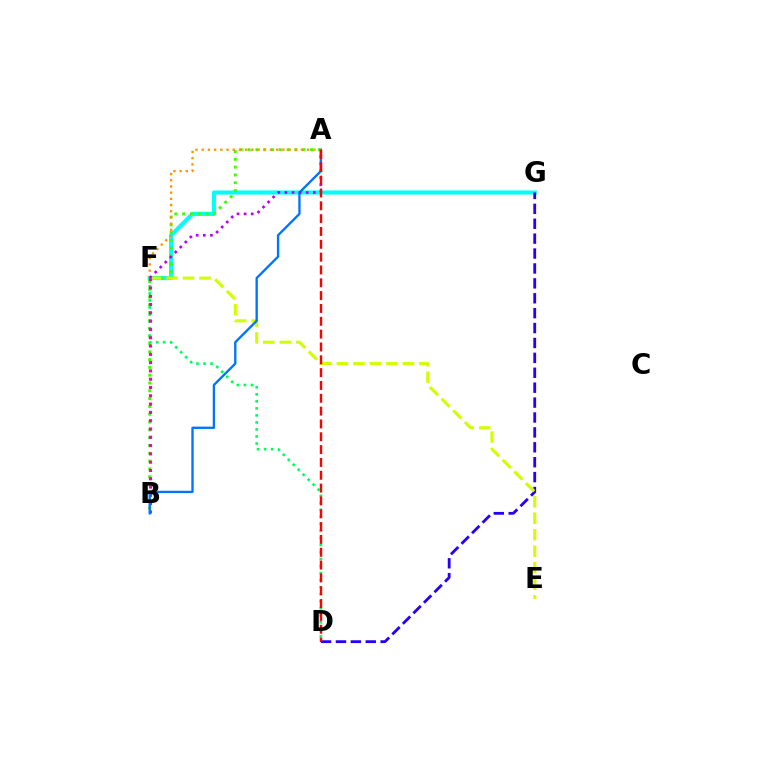{('F', 'G'): [{'color': '#00fff6', 'line_style': 'solid', 'thickness': 2.96}], ('A', 'B'): [{'color': '#3dff00', 'line_style': 'dotted', 'thickness': 2.12}, {'color': '#0074ff', 'line_style': 'solid', 'thickness': 1.68}], ('D', 'G'): [{'color': '#2500ff', 'line_style': 'dashed', 'thickness': 2.02}], ('E', 'F'): [{'color': '#d1ff00', 'line_style': 'dashed', 'thickness': 2.24}], ('D', 'F'): [{'color': '#00ff5c', 'line_style': 'dotted', 'thickness': 1.91}], ('B', 'F'): [{'color': '#ff00ac', 'line_style': 'dotted', 'thickness': 2.25}], ('A', 'F'): [{'color': '#ff9400', 'line_style': 'dotted', 'thickness': 1.69}, {'color': '#b900ff', 'line_style': 'dotted', 'thickness': 1.93}], ('A', 'D'): [{'color': '#ff0000', 'line_style': 'dashed', 'thickness': 1.74}]}